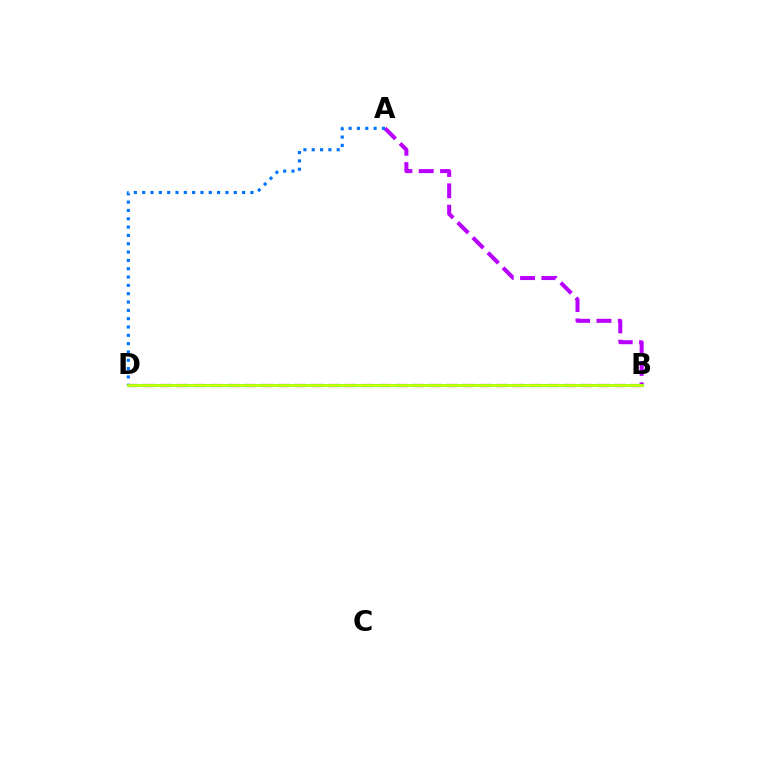{('B', 'D'): [{'color': '#ff0000', 'line_style': 'dashed', 'thickness': 2.28}, {'color': '#00ff5c', 'line_style': 'solid', 'thickness': 2.06}, {'color': '#d1ff00', 'line_style': 'solid', 'thickness': 1.81}], ('A', 'B'): [{'color': '#b900ff', 'line_style': 'dashed', 'thickness': 2.9}], ('A', 'D'): [{'color': '#0074ff', 'line_style': 'dotted', 'thickness': 2.26}]}